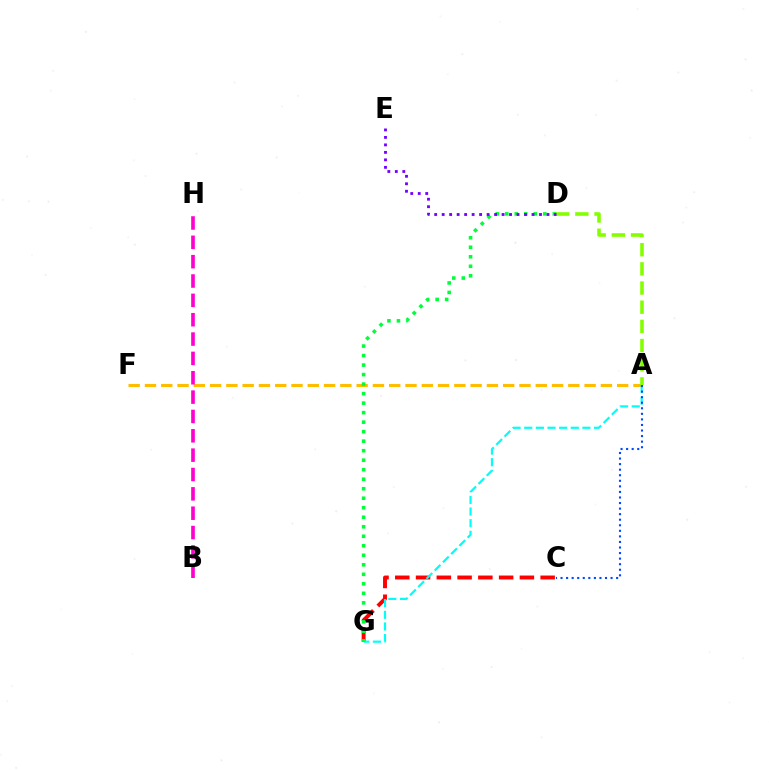{('A', 'F'): [{'color': '#ffbd00', 'line_style': 'dashed', 'thickness': 2.21}], ('C', 'G'): [{'color': '#ff0000', 'line_style': 'dashed', 'thickness': 2.82}], ('A', 'G'): [{'color': '#00fff6', 'line_style': 'dashed', 'thickness': 1.58}], ('A', 'D'): [{'color': '#84ff00', 'line_style': 'dashed', 'thickness': 2.6}], ('D', 'G'): [{'color': '#00ff39', 'line_style': 'dotted', 'thickness': 2.58}], ('A', 'C'): [{'color': '#004bff', 'line_style': 'dotted', 'thickness': 1.51}], ('B', 'H'): [{'color': '#ff00cf', 'line_style': 'dashed', 'thickness': 2.63}], ('D', 'E'): [{'color': '#7200ff', 'line_style': 'dotted', 'thickness': 2.03}]}